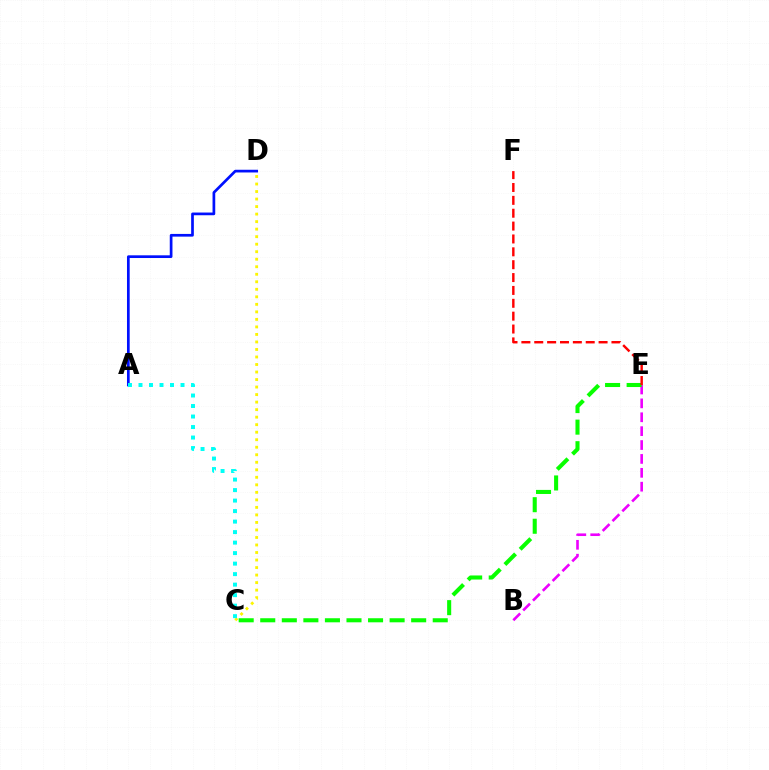{('C', 'D'): [{'color': '#fcf500', 'line_style': 'dotted', 'thickness': 2.04}], ('A', 'D'): [{'color': '#0010ff', 'line_style': 'solid', 'thickness': 1.95}], ('B', 'E'): [{'color': '#ee00ff', 'line_style': 'dashed', 'thickness': 1.89}], ('A', 'C'): [{'color': '#00fff6', 'line_style': 'dotted', 'thickness': 2.85}], ('C', 'E'): [{'color': '#08ff00', 'line_style': 'dashed', 'thickness': 2.93}], ('E', 'F'): [{'color': '#ff0000', 'line_style': 'dashed', 'thickness': 1.75}]}